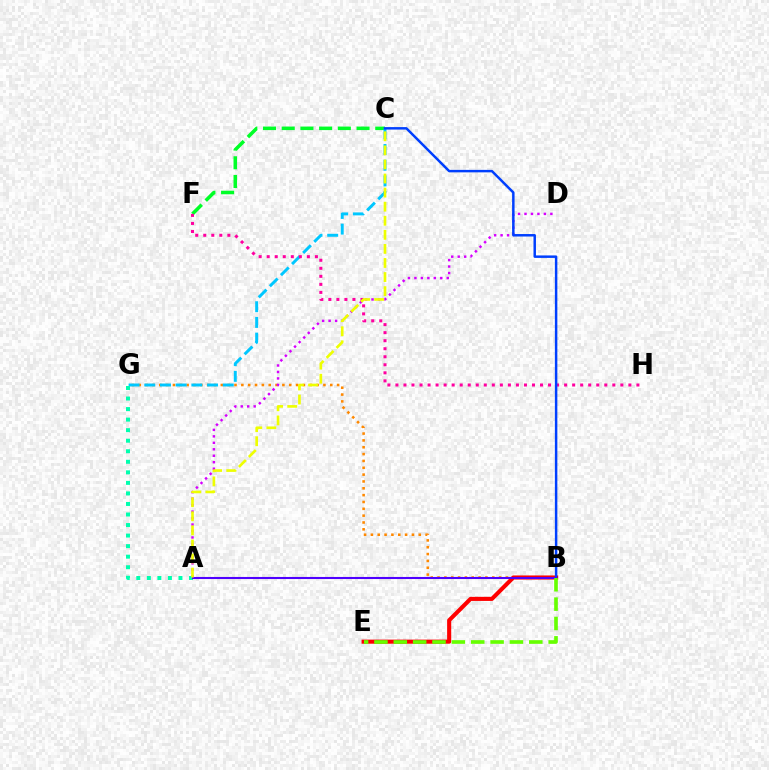{('B', 'G'): [{'color': '#ff8800', 'line_style': 'dotted', 'thickness': 1.86}], ('A', 'D'): [{'color': '#d600ff', 'line_style': 'dotted', 'thickness': 1.76}], ('B', 'E'): [{'color': '#ff0000', 'line_style': 'solid', 'thickness': 2.94}, {'color': '#66ff00', 'line_style': 'dashed', 'thickness': 2.63}], ('C', 'F'): [{'color': '#00ff27', 'line_style': 'dashed', 'thickness': 2.54}], ('C', 'G'): [{'color': '#00c7ff', 'line_style': 'dashed', 'thickness': 2.13}], ('A', 'G'): [{'color': '#00ffaf', 'line_style': 'dotted', 'thickness': 2.86}], ('F', 'H'): [{'color': '#ff00a0', 'line_style': 'dotted', 'thickness': 2.18}], ('B', 'C'): [{'color': '#003fff', 'line_style': 'solid', 'thickness': 1.78}], ('A', 'B'): [{'color': '#4f00ff', 'line_style': 'solid', 'thickness': 1.5}], ('A', 'C'): [{'color': '#eeff00', 'line_style': 'dashed', 'thickness': 1.91}]}